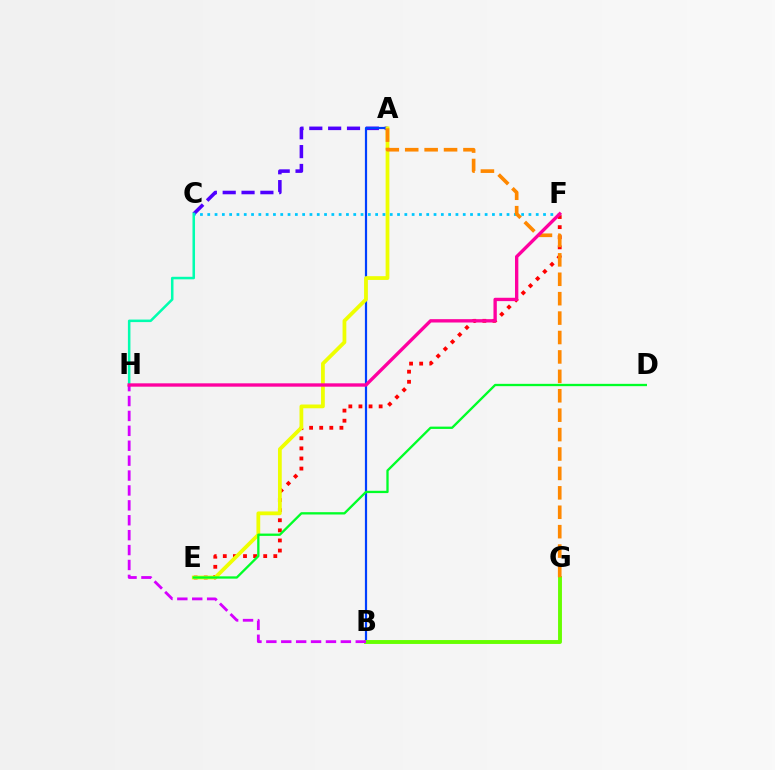{('E', 'F'): [{'color': '#ff0000', 'line_style': 'dotted', 'thickness': 2.75}], ('A', 'C'): [{'color': '#4f00ff', 'line_style': 'dashed', 'thickness': 2.56}], ('A', 'B'): [{'color': '#003fff', 'line_style': 'solid', 'thickness': 1.58}], ('C', 'H'): [{'color': '#00ffaf', 'line_style': 'solid', 'thickness': 1.82}], ('A', 'E'): [{'color': '#eeff00', 'line_style': 'solid', 'thickness': 2.71}], ('B', 'G'): [{'color': '#66ff00', 'line_style': 'solid', 'thickness': 2.8}], ('B', 'H'): [{'color': '#d600ff', 'line_style': 'dashed', 'thickness': 2.02}], ('D', 'E'): [{'color': '#00ff27', 'line_style': 'solid', 'thickness': 1.67}], ('C', 'F'): [{'color': '#00c7ff', 'line_style': 'dotted', 'thickness': 1.98}], ('A', 'G'): [{'color': '#ff8800', 'line_style': 'dashed', 'thickness': 2.64}], ('F', 'H'): [{'color': '#ff00a0', 'line_style': 'solid', 'thickness': 2.41}]}